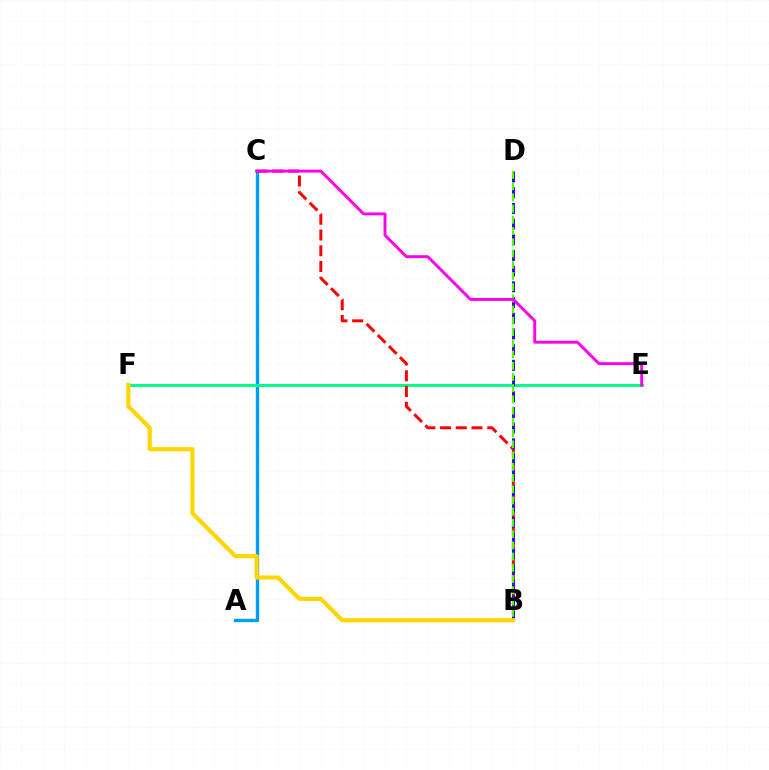{('A', 'C'): [{'color': '#009eff', 'line_style': 'solid', 'thickness': 2.43}], ('E', 'F'): [{'color': '#00ff86', 'line_style': 'solid', 'thickness': 2.14}], ('B', 'C'): [{'color': '#ff0000', 'line_style': 'dashed', 'thickness': 2.14}], ('B', 'D'): [{'color': '#3700ff', 'line_style': 'dashed', 'thickness': 2.13}, {'color': '#4fff00', 'line_style': 'dashed', 'thickness': 1.52}], ('B', 'F'): [{'color': '#ffd500', 'line_style': 'solid', 'thickness': 2.99}], ('C', 'E'): [{'color': '#ff00ed', 'line_style': 'solid', 'thickness': 2.1}]}